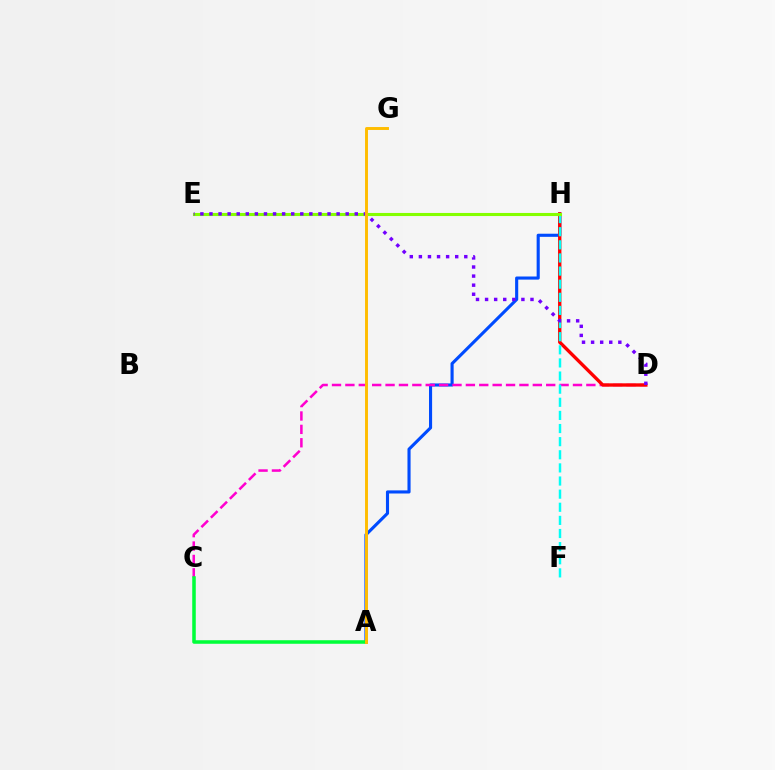{('A', 'H'): [{'color': '#004bff', 'line_style': 'solid', 'thickness': 2.24}], ('C', 'D'): [{'color': '#ff00cf', 'line_style': 'dashed', 'thickness': 1.82}], ('D', 'H'): [{'color': '#ff0000', 'line_style': 'solid', 'thickness': 2.42}], ('F', 'H'): [{'color': '#00fff6', 'line_style': 'dashed', 'thickness': 1.78}], ('E', 'H'): [{'color': '#84ff00', 'line_style': 'solid', 'thickness': 2.22}], ('A', 'C'): [{'color': '#00ff39', 'line_style': 'solid', 'thickness': 2.55}], ('D', 'E'): [{'color': '#7200ff', 'line_style': 'dotted', 'thickness': 2.47}], ('A', 'G'): [{'color': '#ffbd00', 'line_style': 'solid', 'thickness': 2.11}]}